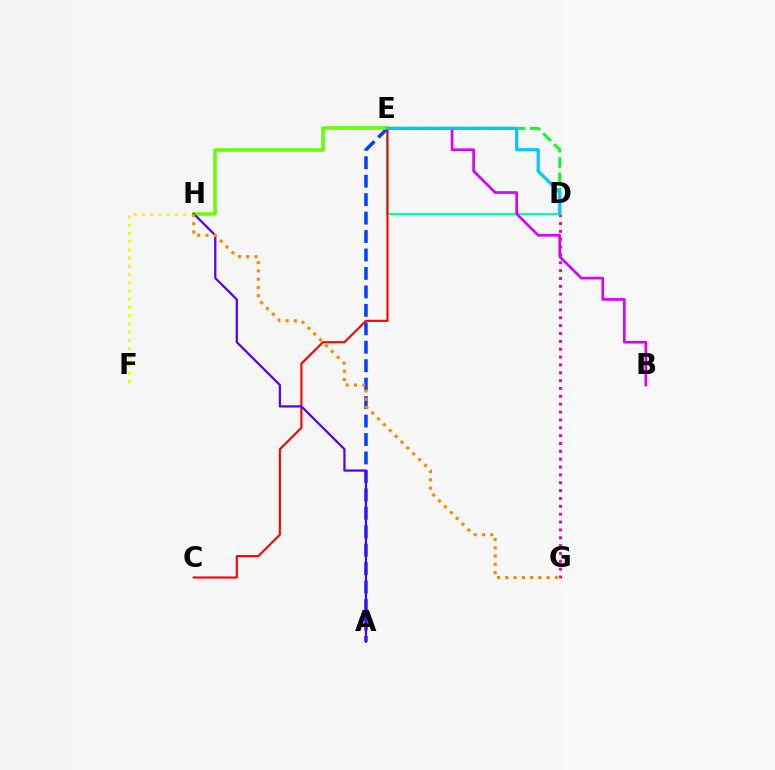{('D', 'E'): [{'color': '#00ffaf', 'line_style': 'solid', 'thickness': 1.6}, {'color': '#00ff27', 'line_style': 'dashed', 'thickness': 2.08}, {'color': '#00c7ff', 'line_style': 'solid', 'thickness': 2.26}], ('A', 'E'): [{'color': '#003fff', 'line_style': 'dashed', 'thickness': 2.51}], ('F', 'H'): [{'color': '#eeff00', 'line_style': 'dotted', 'thickness': 2.24}], ('E', 'H'): [{'color': '#66ff00', 'line_style': 'solid', 'thickness': 2.57}], ('C', 'E'): [{'color': '#ff0000', 'line_style': 'solid', 'thickness': 1.52}], ('A', 'H'): [{'color': '#4f00ff', 'line_style': 'solid', 'thickness': 1.6}], ('B', 'E'): [{'color': '#d600ff', 'line_style': 'solid', 'thickness': 1.92}], ('G', 'H'): [{'color': '#ff8800', 'line_style': 'dotted', 'thickness': 2.25}], ('D', 'G'): [{'color': '#ff00a0', 'line_style': 'dotted', 'thickness': 2.13}]}